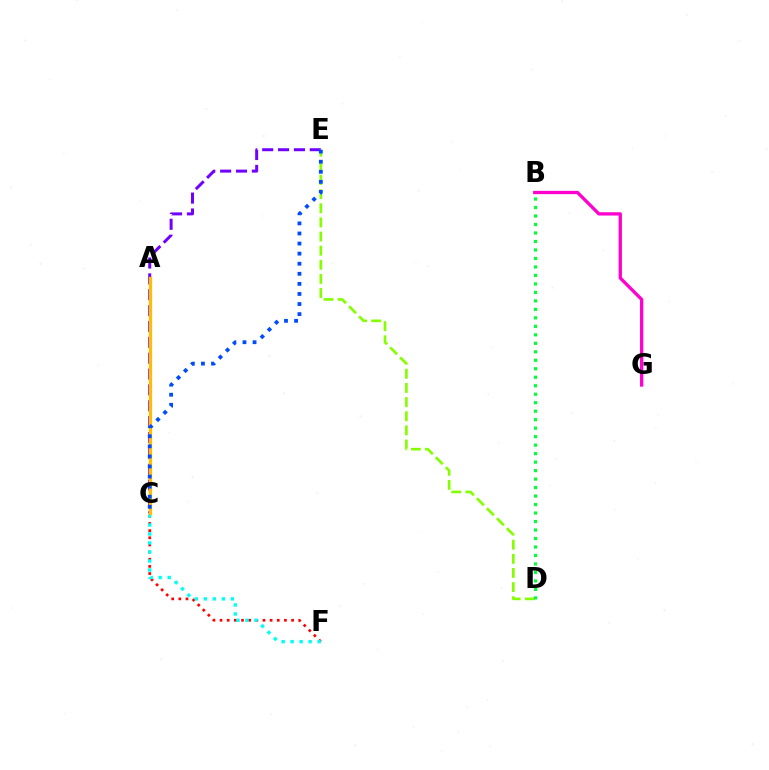{('C', 'F'): [{'color': '#ff0000', 'line_style': 'dotted', 'thickness': 1.94}, {'color': '#00fff6', 'line_style': 'dotted', 'thickness': 2.45}], ('C', 'E'): [{'color': '#7200ff', 'line_style': 'dashed', 'thickness': 2.16}, {'color': '#004bff', 'line_style': 'dotted', 'thickness': 2.74}], ('D', 'E'): [{'color': '#84ff00', 'line_style': 'dashed', 'thickness': 1.92}], ('B', 'G'): [{'color': '#ff00cf', 'line_style': 'solid', 'thickness': 2.37}], ('B', 'D'): [{'color': '#00ff39', 'line_style': 'dotted', 'thickness': 2.31}], ('A', 'C'): [{'color': '#ffbd00', 'line_style': 'solid', 'thickness': 2.33}]}